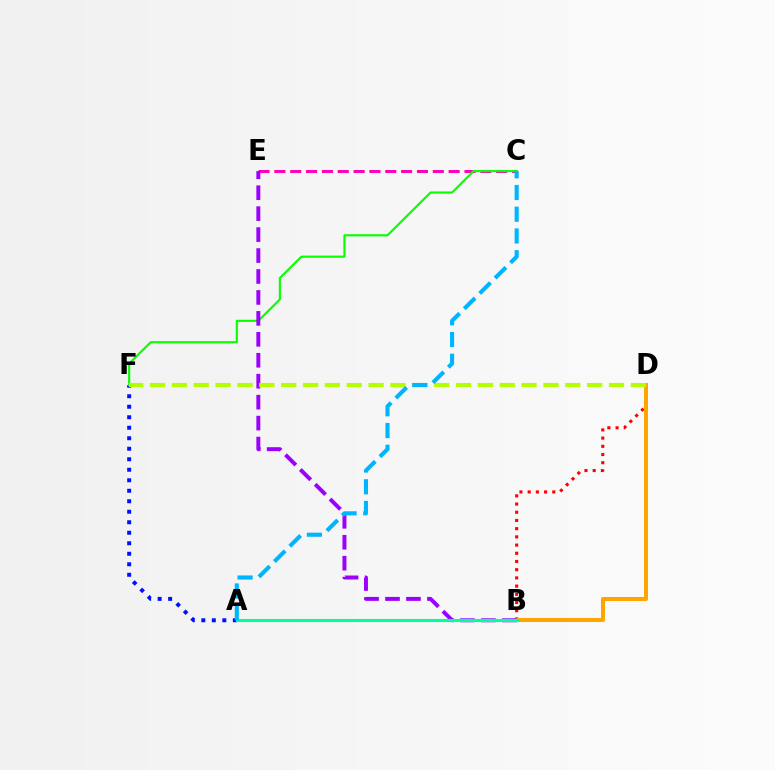{('B', 'D'): [{'color': '#ff0000', 'line_style': 'dotted', 'thickness': 2.23}, {'color': '#ffa500', 'line_style': 'solid', 'thickness': 2.9}], ('C', 'E'): [{'color': '#ff00bd', 'line_style': 'dashed', 'thickness': 2.15}], ('A', 'F'): [{'color': '#0010ff', 'line_style': 'dotted', 'thickness': 2.85}], ('C', 'F'): [{'color': '#08ff00', 'line_style': 'solid', 'thickness': 1.54}], ('B', 'E'): [{'color': '#9b00ff', 'line_style': 'dashed', 'thickness': 2.85}], ('D', 'F'): [{'color': '#b3ff00', 'line_style': 'dashed', 'thickness': 2.97}], ('A', 'B'): [{'color': '#00ff9d', 'line_style': 'solid', 'thickness': 2.24}], ('A', 'C'): [{'color': '#00b5ff', 'line_style': 'dashed', 'thickness': 2.95}]}